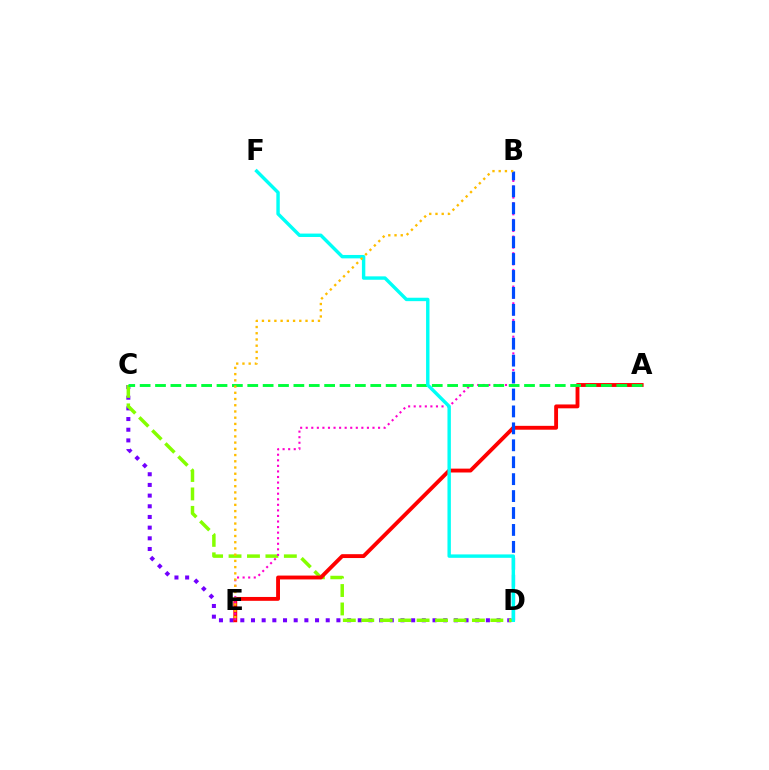{('C', 'D'): [{'color': '#7200ff', 'line_style': 'dotted', 'thickness': 2.9}, {'color': '#84ff00', 'line_style': 'dashed', 'thickness': 2.5}], ('A', 'E'): [{'color': '#ff0000', 'line_style': 'solid', 'thickness': 2.78}], ('B', 'E'): [{'color': '#ff00cf', 'line_style': 'dotted', 'thickness': 1.51}, {'color': '#ffbd00', 'line_style': 'dotted', 'thickness': 1.69}], ('A', 'C'): [{'color': '#00ff39', 'line_style': 'dashed', 'thickness': 2.09}], ('B', 'D'): [{'color': '#004bff', 'line_style': 'dashed', 'thickness': 2.3}], ('D', 'F'): [{'color': '#00fff6', 'line_style': 'solid', 'thickness': 2.46}]}